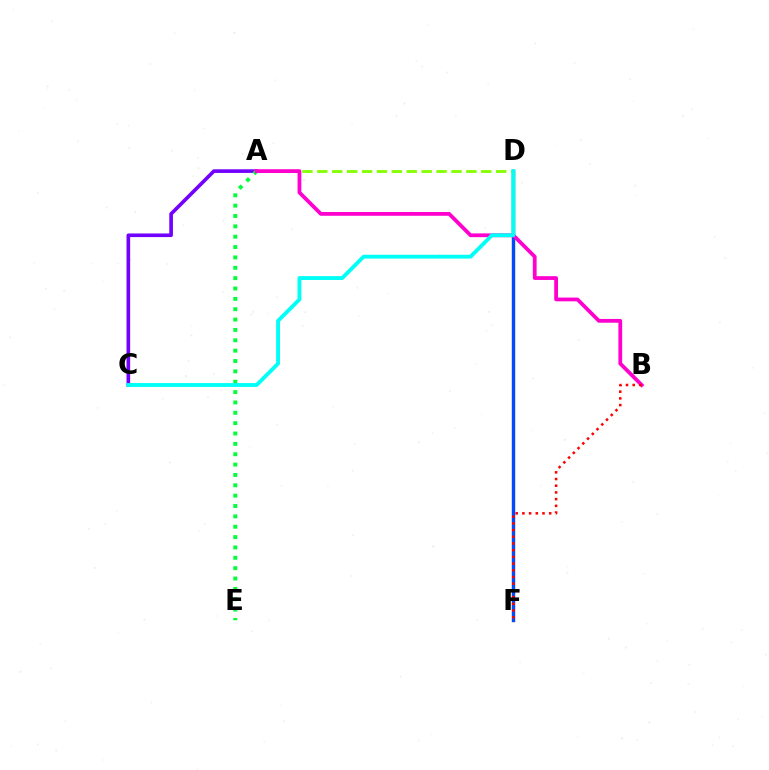{('D', 'F'): [{'color': '#ffbd00', 'line_style': 'solid', 'thickness': 2.46}, {'color': '#004bff', 'line_style': 'solid', 'thickness': 2.37}], ('A', 'D'): [{'color': '#84ff00', 'line_style': 'dashed', 'thickness': 2.03}], ('A', 'C'): [{'color': '#7200ff', 'line_style': 'solid', 'thickness': 2.62}], ('A', 'E'): [{'color': '#00ff39', 'line_style': 'dotted', 'thickness': 2.81}], ('A', 'B'): [{'color': '#ff00cf', 'line_style': 'solid', 'thickness': 2.72}], ('C', 'D'): [{'color': '#00fff6', 'line_style': 'solid', 'thickness': 2.77}], ('B', 'F'): [{'color': '#ff0000', 'line_style': 'dotted', 'thickness': 1.82}]}